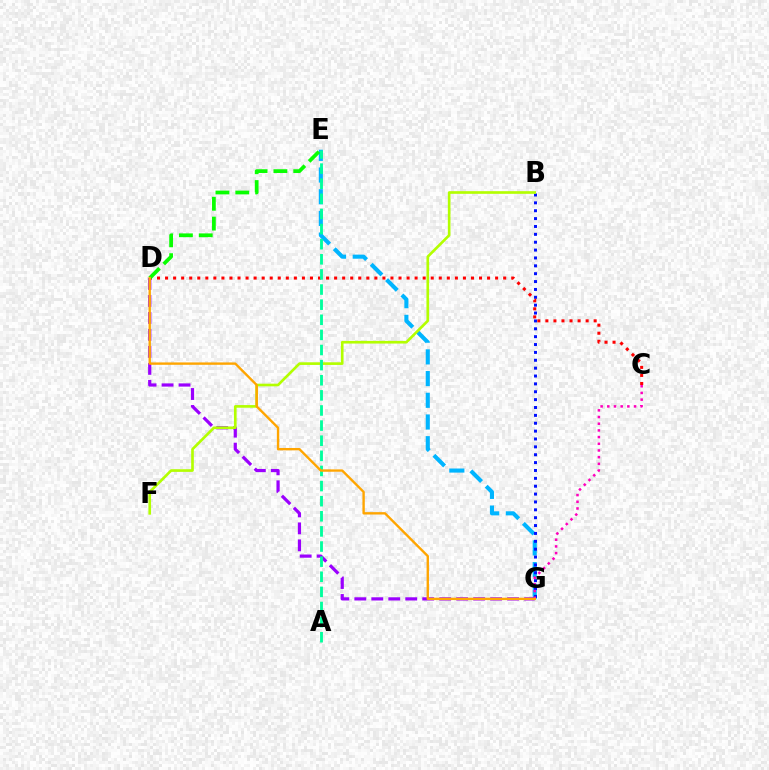{('E', 'G'): [{'color': '#00b5ff', 'line_style': 'dashed', 'thickness': 2.95}], ('B', 'G'): [{'color': '#0010ff', 'line_style': 'dotted', 'thickness': 2.14}], ('D', 'G'): [{'color': '#9b00ff', 'line_style': 'dashed', 'thickness': 2.31}, {'color': '#ffa500', 'line_style': 'solid', 'thickness': 1.71}], ('B', 'F'): [{'color': '#b3ff00', 'line_style': 'solid', 'thickness': 1.91}], ('C', 'D'): [{'color': '#ff0000', 'line_style': 'dotted', 'thickness': 2.19}], ('D', 'E'): [{'color': '#08ff00', 'line_style': 'dashed', 'thickness': 2.69}], ('C', 'G'): [{'color': '#ff00bd', 'line_style': 'dotted', 'thickness': 1.82}], ('A', 'E'): [{'color': '#00ff9d', 'line_style': 'dashed', 'thickness': 2.05}]}